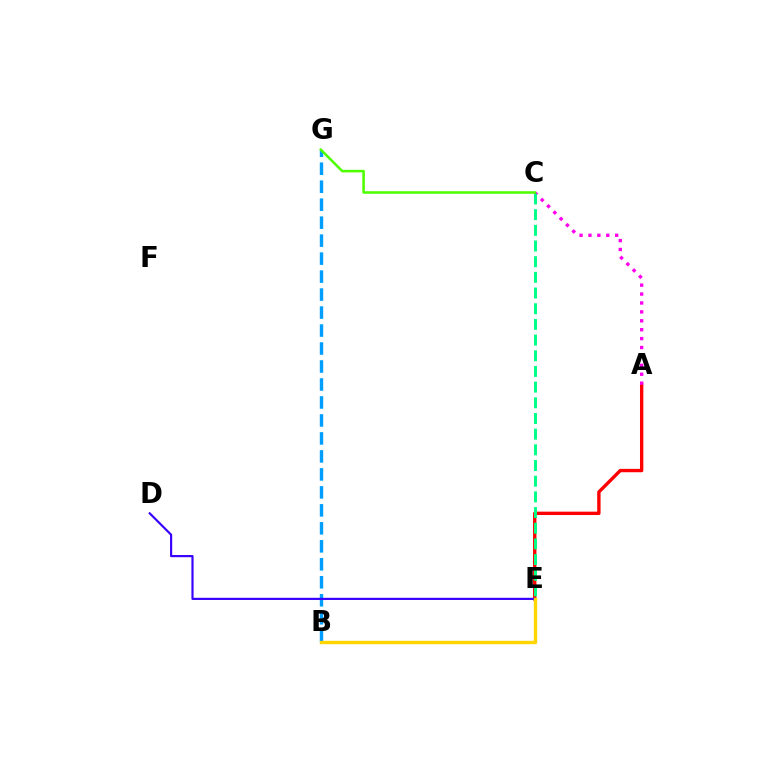{('A', 'E'): [{'color': '#ff0000', 'line_style': 'solid', 'thickness': 2.42}], ('B', 'G'): [{'color': '#009eff', 'line_style': 'dashed', 'thickness': 2.44}], ('D', 'E'): [{'color': '#3700ff', 'line_style': 'solid', 'thickness': 1.56}], ('A', 'C'): [{'color': '#ff00ed', 'line_style': 'dotted', 'thickness': 2.42}], ('C', 'E'): [{'color': '#00ff86', 'line_style': 'dashed', 'thickness': 2.13}], ('C', 'G'): [{'color': '#4fff00', 'line_style': 'solid', 'thickness': 1.84}], ('B', 'E'): [{'color': '#ffd500', 'line_style': 'solid', 'thickness': 2.44}]}